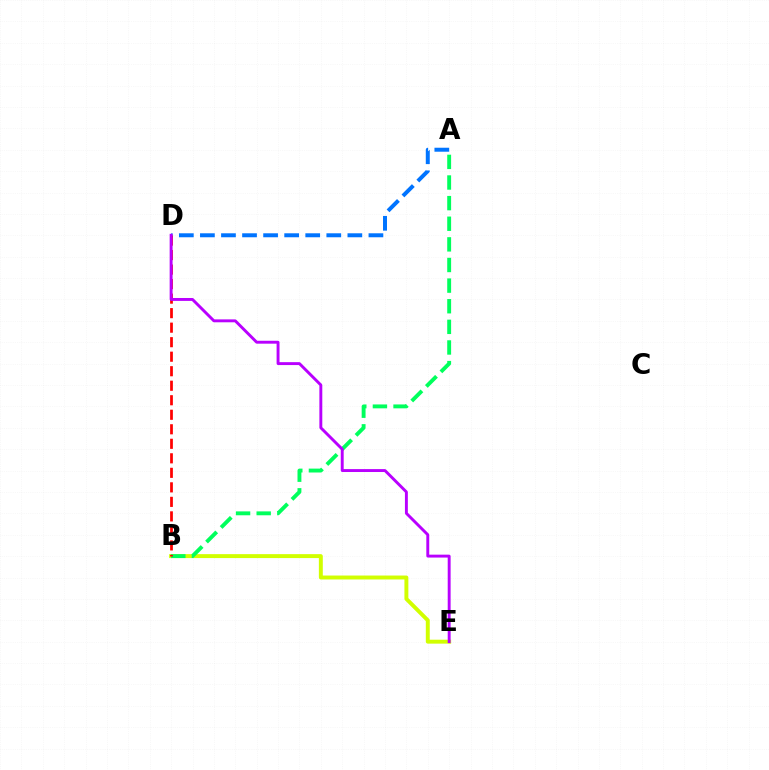{('A', 'D'): [{'color': '#0074ff', 'line_style': 'dashed', 'thickness': 2.86}], ('B', 'E'): [{'color': '#d1ff00', 'line_style': 'solid', 'thickness': 2.83}], ('A', 'B'): [{'color': '#00ff5c', 'line_style': 'dashed', 'thickness': 2.8}], ('B', 'D'): [{'color': '#ff0000', 'line_style': 'dashed', 'thickness': 1.97}], ('D', 'E'): [{'color': '#b900ff', 'line_style': 'solid', 'thickness': 2.1}]}